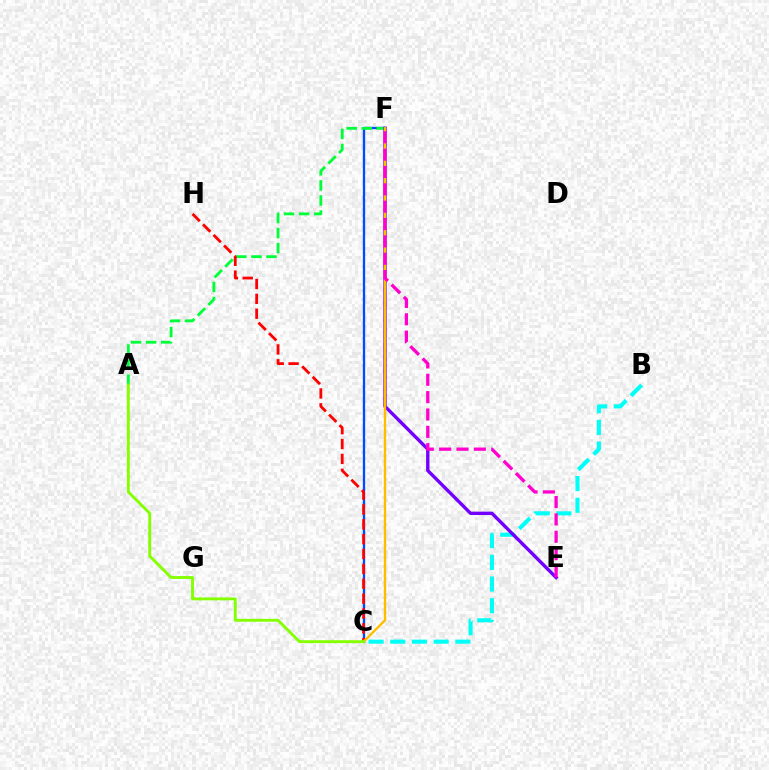{('C', 'F'): [{'color': '#004bff', 'line_style': 'solid', 'thickness': 1.68}, {'color': '#ffbd00', 'line_style': 'solid', 'thickness': 1.72}], ('B', 'C'): [{'color': '#00fff6', 'line_style': 'dashed', 'thickness': 2.95}], ('A', 'F'): [{'color': '#00ff39', 'line_style': 'dashed', 'thickness': 2.05}], ('E', 'F'): [{'color': '#7200ff', 'line_style': 'solid', 'thickness': 2.42}, {'color': '#ff00cf', 'line_style': 'dashed', 'thickness': 2.36}], ('C', 'H'): [{'color': '#ff0000', 'line_style': 'dashed', 'thickness': 2.02}], ('A', 'C'): [{'color': '#84ff00', 'line_style': 'solid', 'thickness': 2.07}]}